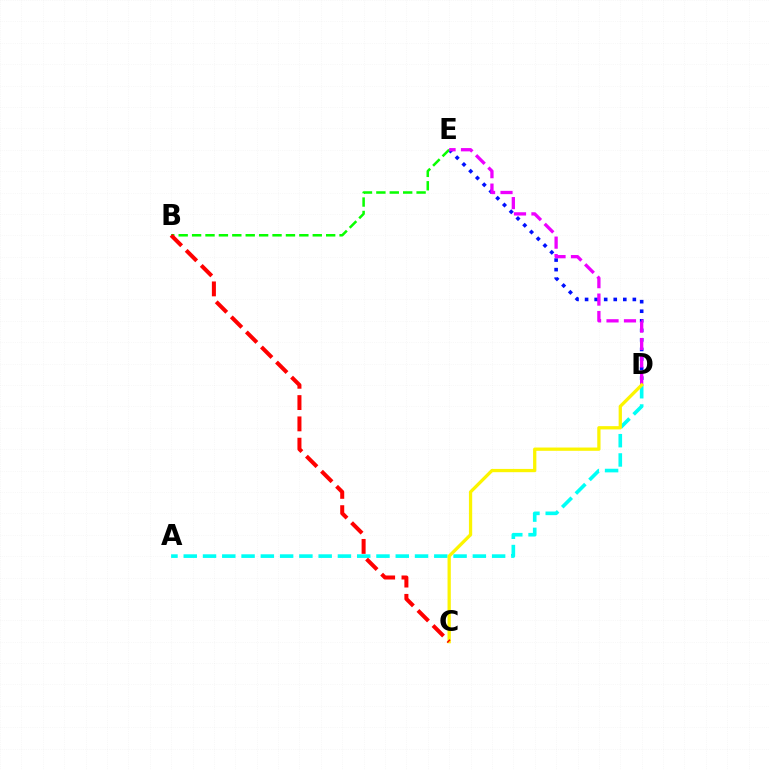{('D', 'E'): [{'color': '#0010ff', 'line_style': 'dotted', 'thickness': 2.6}, {'color': '#ee00ff', 'line_style': 'dashed', 'thickness': 2.37}], ('B', 'E'): [{'color': '#08ff00', 'line_style': 'dashed', 'thickness': 1.82}], ('A', 'D'): [{'color': '#00fff6', 'line_style': 'dashed', 'thickness': 2.62}], ('C', 'D'): [{'color': '#fcf500', 'line_style': 'solid', 'thickness': 2.36}], ('B', 'C'): [{'color': '#ff0000', 'line_style': 'dashed', 'thickness': 2.89}]}